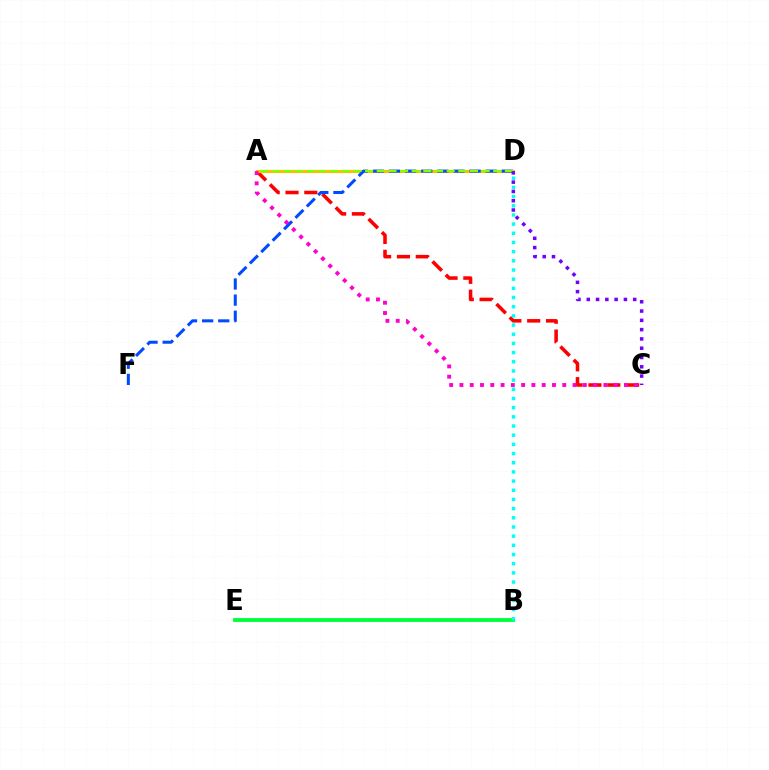{('A', 'C'): [{'color': '#ff0000', 'line_style': 'dashed', 'thickness': 2.56}, {'color': '#ff00cf', 'line_style': 'dotted', 'thickness': 2.79}], ('A', 'D'): [{'color': '#ffbd00', 'line_style': 'solid', 'thickness': 2.25}, {'color': '#84ff00', 'line_style': 'dashed', 'thickness': 1.58}], ('B', 'E'): [{'color': '#00ff39', 'line_style': 'solid', 'thickness': 2.77}], ('D', 'F'): [{'color': '#004bff', 'line_style': 'dashed', 'thickness': 2.19}], ('B', 'D'): [{'color': '#00fff6', 'line_style': 'dotted', 'thickness': 2.49}], ('C', 'D'): [{'color': '#7200ff', 'line_style': 'dotted', 'thickness': 2.52}]}